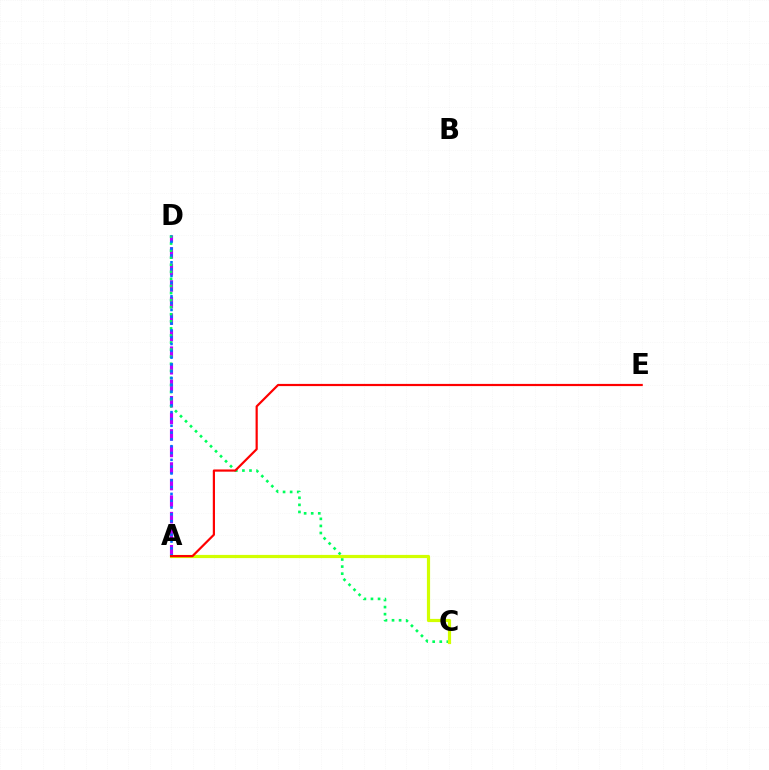{('A', 'D'): [{'color': '#b900ff', 'line_style': 'dashed', 'thickness': 2.25}, {'color': '#0074ff', 'line_style': 'dotted', 'thickness': 1.85}], ('C', 'D'): [{'color': '#00ff5c', 'line_style': 'dotted', 'thickness': 1.92}], ('A', 'C'): [{'color': '#d1ff00', 'line_style': 'solid', 'thickness': 2.3}], ('A', 'E'): [{'color': '#ff0000', 'line_style': 'solid', 'thickness': 1.58}]}